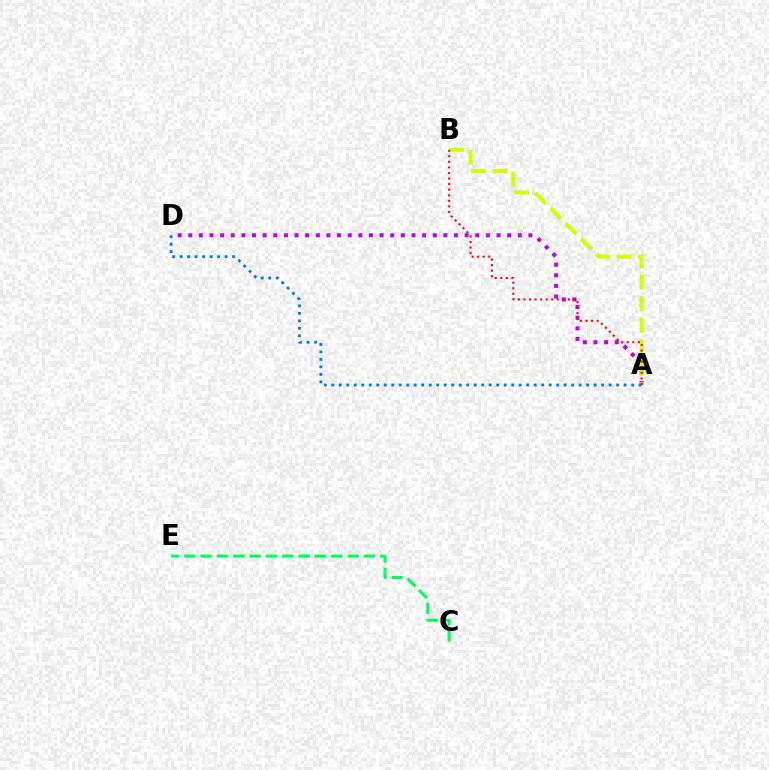{('A', 'D'): [{'color': '#b900ff', 'line_style': 'dotted', 'thickness': 2.89}, {'color': '#0074ff', 'line_style': 'dotted', 'thickness': 2.04}], ('A', 'B'): [{'color': '#d1ff00', 'line_style': 'dashed', 'thickness': 2.92}, {'color': '#ff0000', 'line_style': 'dotted', 'thickness': 1.51}], ('C', 'E'): [{'color': '#00ff5c', 'line_style': 'dashed', 'thickness': 2.22}]}